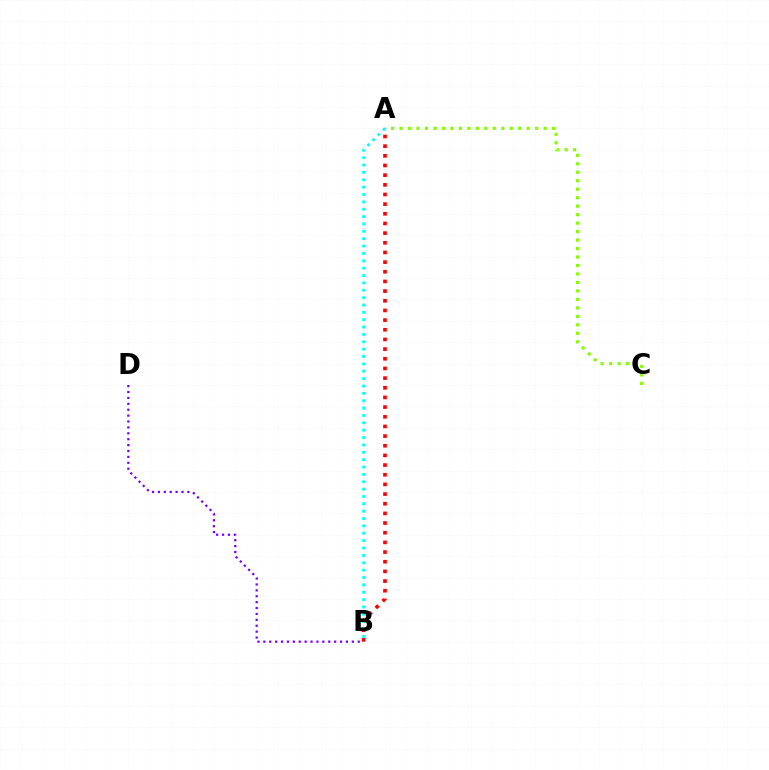{('A', 'B'): [{'color': '#ff0000', 'line_style': 'dotted', 'thickness': 2.63}, {'color': '#00fff6', 'line_style': 'dotted', 'thickness': 2.0}], ('A', 'C'): [{'color': '#84ff00', 'line_style': 'dotted', 'thickness': 2.3}], ('B', 'D'): [{'color': '#7200ff', 'line_style': 'dotted', 'thickness': 1.6}]}